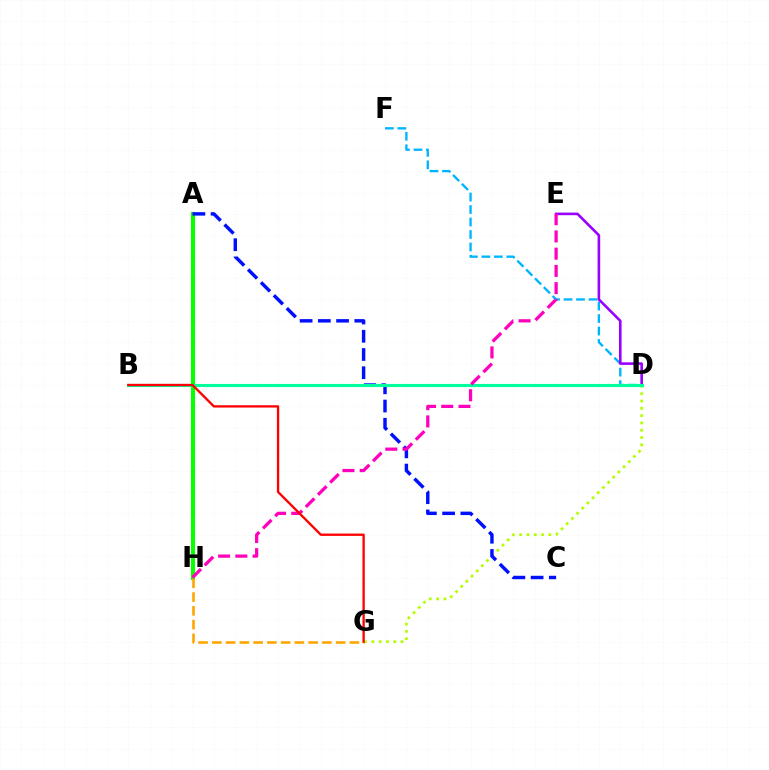{('A', 'H'): [{'color': '#08ff00', 'line_style': 'solid', 'thickness': 2.94}], ('D', 'G'): [{'color': '#b3ff00', 'line_style': 'dotted', 'thickness': 1.99}], ('A', 'C'): [{'color': '#0010ff', 'line_style': 'dashed', 'thickness': 2.48}], ('D', 'F'): [{'color': '#00b5ff', 'line_style': 'dashed', 'thickness': 1.7}], ('G', 'H'): [{'color': '#ffa500', 'line_style': 'dashed', 'thickness': 1.87}], ('D', 'E'): [{'color': '#9b00ff', 'line_style': 'solid', 'thickness': 1.88}], ('B', 'D'): [{'color': '#00ff9d', 'line_style': 'solid', 'thickness': 2.24}], ('E', 'H'): [{'color': '#ff00bd', 'line_style': 'dashed', 'thickness': 2.34}], ('B', 'G'): [{'color': '#ff0000', 'line_style': 'solid', 'thickness': 1.68}]}